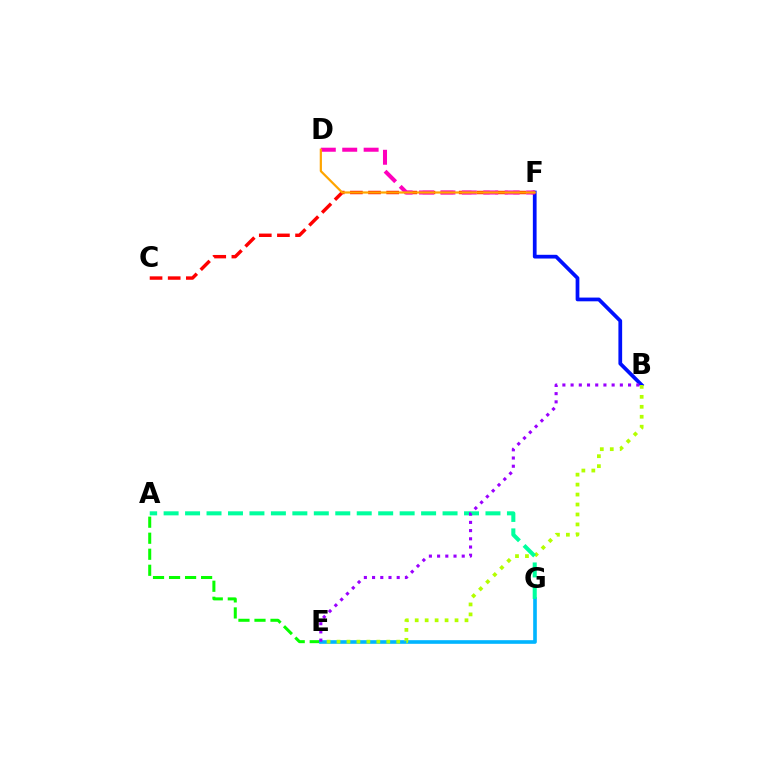{('B', 'F'): [{'color': '#0010ff', 'line_style': 'solid', 'thickness': 2.69}], ('A', 'E'): [{'color': '#08ff00', 'line_style': 'dashed', 'thickness': 2.18}], ('E', 'G'): [{'color': '#00b5ff', 'line_style': 'solid', 'thickness': 2.61}], ('C', 'F'): [{'color': '#ff0000', 'line_style': 'dashed', 'thickness': 2.46}], ('B', 'E'): [{'color': '#b3ff00', 'line_style': 'dotted', 'thickness': 2.71}, {'color': '#9b00ff', 'line_style': 'dotted', 'thickness': 2.23}], ('A', 'G'): [{'color': '#00ff9d', 'line_style': 'dashed', 'thickness': 2.91}], ('D', 'F'): [{'color': '#ff00bd', 'line_style': 'dashed', 'thickness': 2.91}, {'color': '#ffa500', 'line_style': 'solid', 'thickness': 1.59}]}